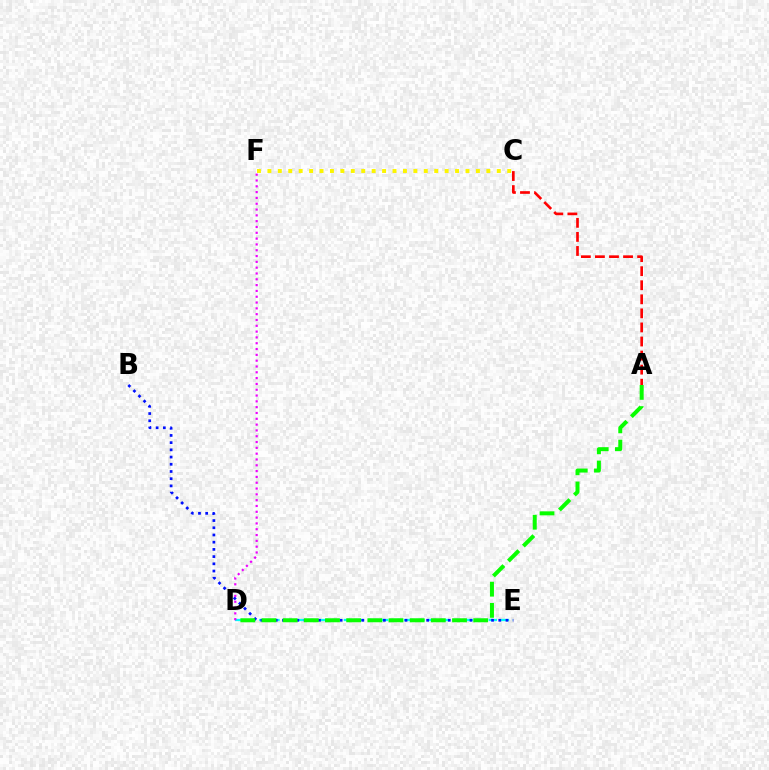{('D', 'E'): [{'color': '#00fff6', 'line_style': 'dashed', 'thickness': 1.64}], ('B', 'E'): [{'color': '#0010ff', 'line_style': 'dotted', 'thickness': 1.96}], ('C', 'F'): [{'color': '#fcf500', 'line_style': 'dotted', 'thickness': 2.83}], ('A', 'D'): [{'color': '#08ff00', 'line_style': 'dashed', 'thickness': 2.88}], ('A', 'C'): [{'color': '#ff0000', 'line_style': 'dashed', 'thickness': 1.91}], ('D', 'F'): [{'color': '#ee00ff', 'line_style': 'dotted', 'thickness': 1.58}]}